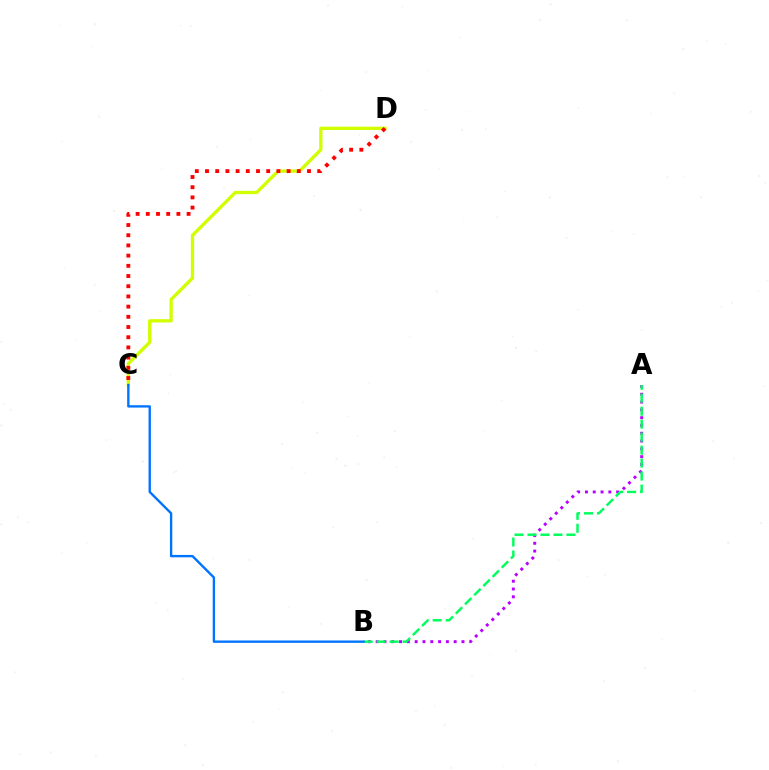{('C', 'D'): [{'color': '#d1ff00', 'line_style': 'solid', 'thickness': 2.39}, {'color': '#ff0000', 'line_style': 'dotted', 'thickness': 2.77}], ('A', 'B'): [{'color': '#b900ff', 'line_style': 'dotted', 'thickness': 2.12}, {'color': '#00ff5c', 'line_style': 'dashed', 'thickness': 1.76}], ('B', 'C'): [{'color': '#0074ff', 'line_style': 'solid', 'thickness': 1.71}]}